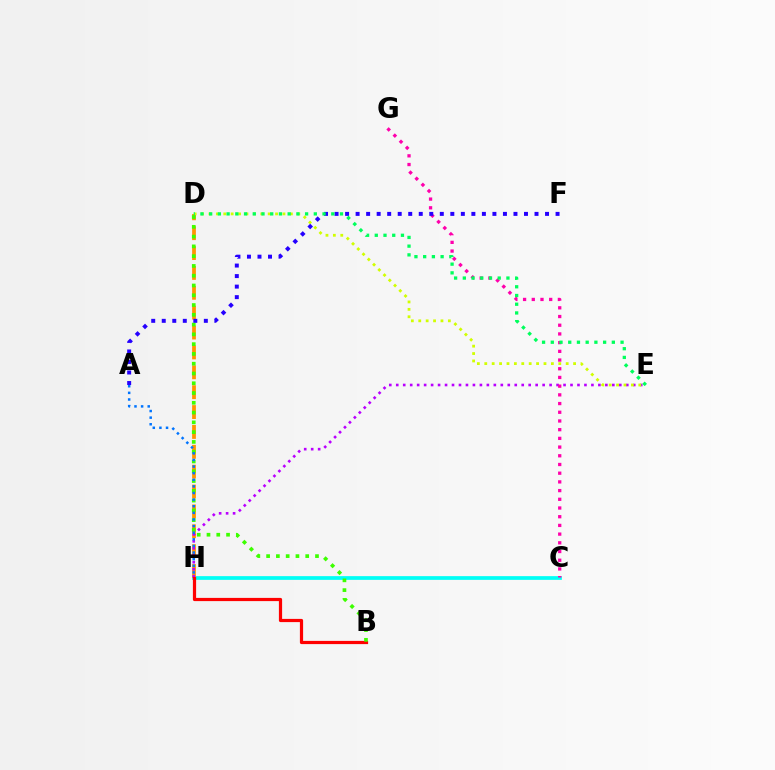{('C', 'H'): [{'color': '#00fff6', 'line_style': 'solid', 'thickness': 2.68}], ('D', 'H'): [{'color': '#ff9400', 'line_style': 'dashed', 'thickness': 2.7}], ('E', 'H'): [{'color': '#b900ff', 'line_style': 'dotted', 'thickness': 1.89}], ('D', 'E'): [{'color': '#d1ff00', 'line_style': 'dotted', 'thickness': 2.01}, {'color': '#00ff5c', 'line_style': 'dotted', 'thickness': 2.37}], ('B', 'H'): [{'color': '#ff0000', 'line_style': 'solid', 'thickness': 2.31}], ('C', 'G'): [{'color': '#ff00ac', 'line_style': 'dotted', 'thickness': 2.36}], ('B', 'D'): [{'color': '#3dff00', 'line_style': 'dotted', 'thickness': 2.66}], ('A', 'F'): [{'color': '#2500ff', 'line_style': 'dotted', 'thickness': 2.86}], ('A', 'H'): [{'color': '#0074ff', 'line_style': 'dotted', 'thickness': 1.8}]}